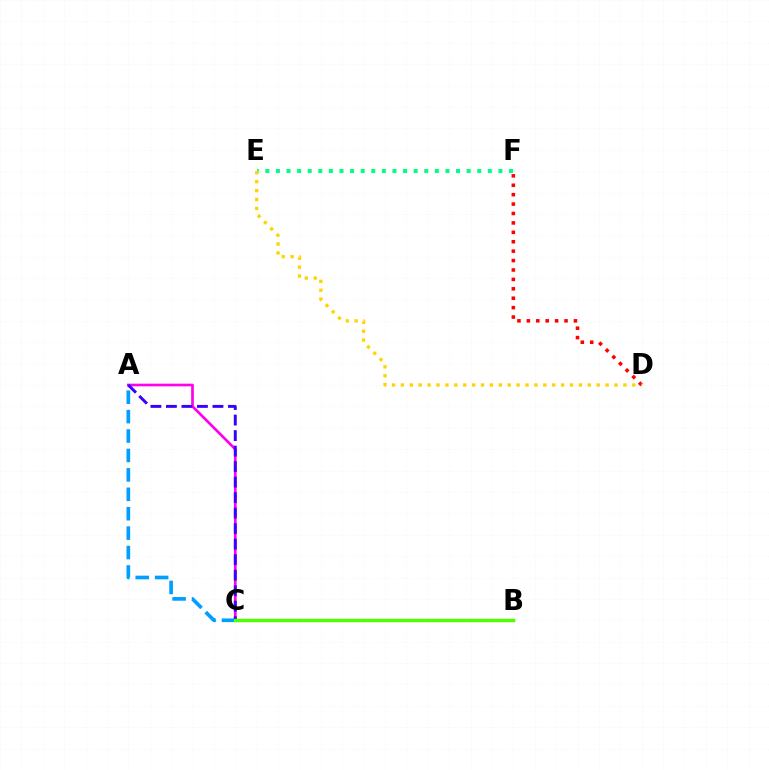{('E', 'F'): [{'color': '#00ff86', 'line_style': 'dotted', 'thickness': 2.88}], ('A', 'C'): [{'color': '#ff00ed', 'line_style': 'solid', 'thickness': 1.93}, {'color': '#009eff', 'line_style': 'dashed', 'thickness': 2.64}, {'color': '#3700ff', 'line_style': 'dashed', 'thickness': 2.11}], ('B', 'C'): [{'color': '#4fff00', 'line_style': 'solid', 'thickness': 2.47}], ('D', 'F'): [{'color': '#ff0000', 'line_style': 'dotted', 'thickness': 2.56}], ('D', 'E'): [{'color': '#ffd500', 'line_style': 'dotted', 'thickness': 2.42}]}